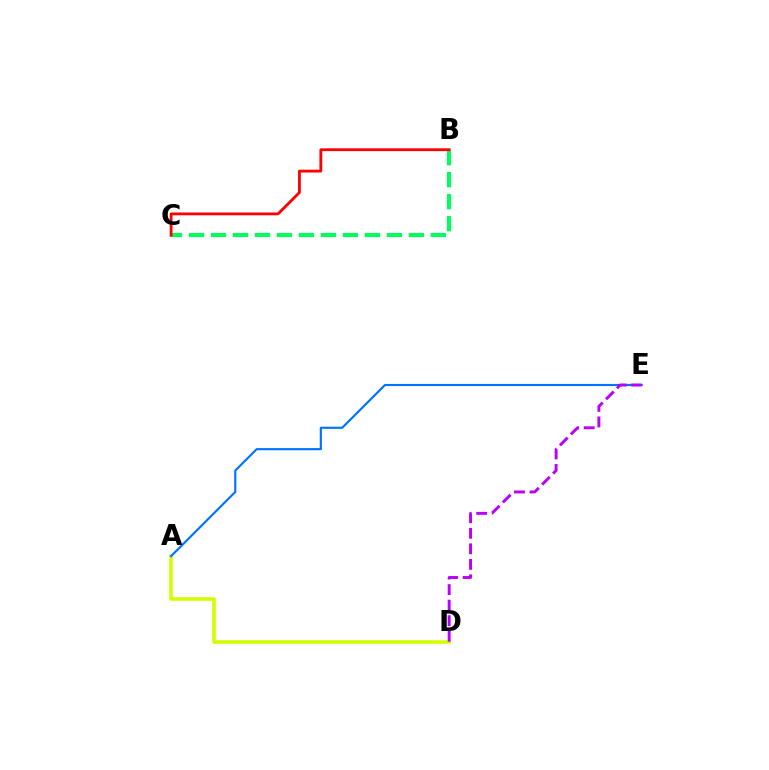{('B', 'C'): [{'color': '#00ff5c', 'line_style': 'dashed', 'thickness': 2.99}, {'color': '#ff0000', 'line_style': 'solid', 'thickness': 2.02}], ('A', 'D'): [{'color': '#d1ff00', 'line_style': 'solid', 'thickness': 2.58}], ('A', 'E'): [{'color': '#0074ff', 'line_style': 'solid', 'thickness': 1.55}], ('D', 'E'): [{'color': '#b900ff', 'line_style': 'dashed', 'thickness': 2.11}]}